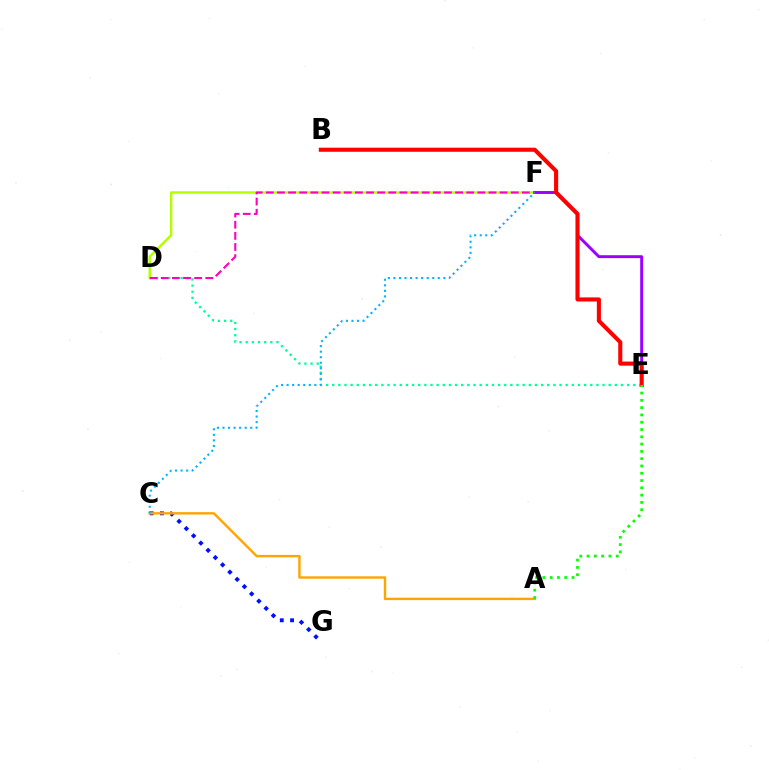{('D', 'E'): [{'color': '#00ff9d', 'line_style': 'dotted', 'thickness': 1.67}], ('D', 'F'): [{'color': '#b3ff00', 'line_style': 'solid', 'thickness': 1.77}, {'color': '#ff00bd', 'line_style': 'dashed', 'thickness': 1.51}], ('C', 'G'): [{'color': '#0010ff', 'line_style': 'dotted', 'thickness': 2.79}], ('E', 'F'): [{'color': '#9b00ff', 'line_style': 'solid', 'thickness': 2.1}], ('A', 'C'): [{'color': '#ffa500', 'line_style': 'solid', 'thickness': 1.73}], ('B', 'E'): [{'color': '#ff0000', 'line_style': 'solid', 'thickness': 2.94}], ('A', 'E'): [{'color': '#08ff00', 'line_style': 'dotted', 'thickness': 1.98}], ('C', 'F'): [{'color': '#00b5ff', 'line_style': 'dotted', 'thickness': 1.51}]}